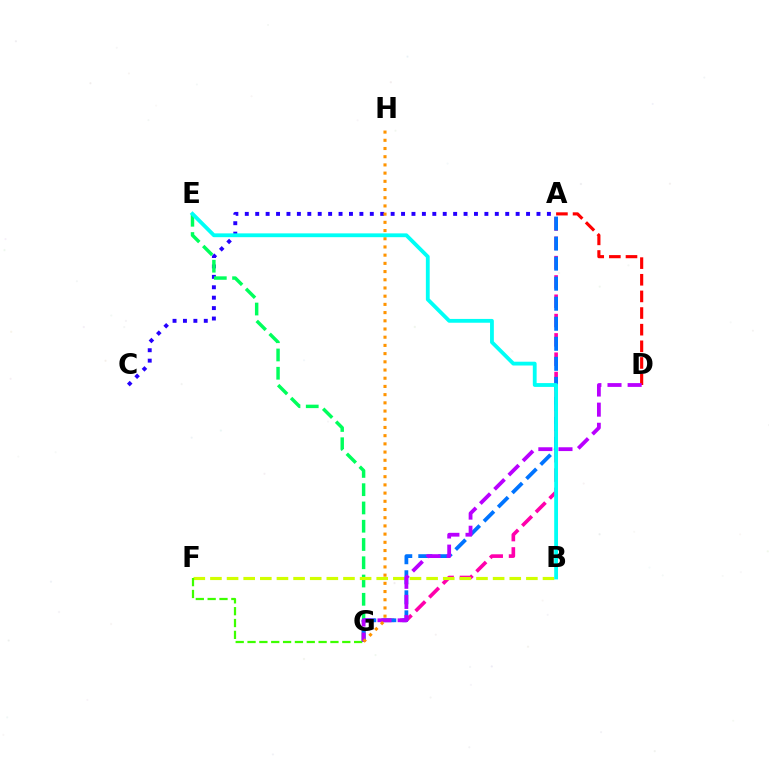{('A', 'C'): [{'color': '#2500ff', 'line_style': 'dotted', 'thickness': 2.83}], ('A', 'G'): [{'color': '#ff00ac', 'line_style': 'dashed', 'thickness': 2.62}, {'color': '#0074ff', 'line_style': 'dashed', 'thickness': 2.72}], ('A', 'D'): [{'color': '#ff0000', 'line_style': 'dashed', 'thickness': 2.26}], ('E', 'G'): [{'color': '#00ff5c', 'line_style': 'dashed', 'thickness': 2.48}], ('B', 'F'): [{'color': '#d1ff00', 'line_style': 'dashed', 'thickness': 2.26}], ('F', 'G'): [{'color': '#3dff00', 'line_style': 'dashed', 'thickness': 1.61}], ('D', 'G'): [{'color': '#b900ff', 'line_style': 'dashed', 'thickness': 2.73}], ('G', 'H'): [{'color': '#ff9400', 'line_style': 'dotted', 'thickness': 2.23}], ('B', 'E'): [{'color': '#00fff6', 'line_style': 'solid', 'thickness': 2.74}]}